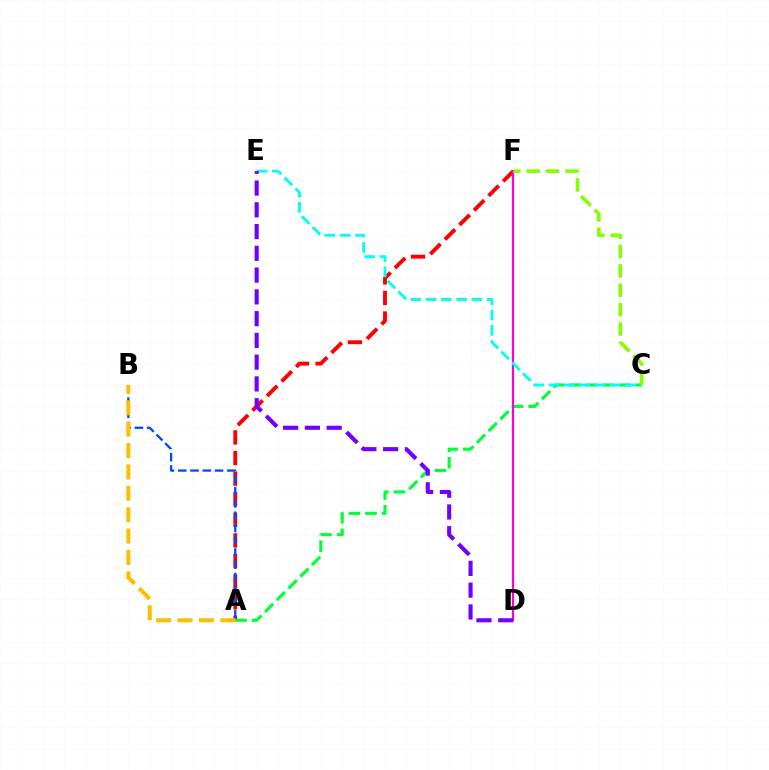{('A', 'F'): [{'color': '#ff0000', 'line_style': 'dashed', 'thickness': 2.8}], ('A', 'B'): [{'color': '#004bff', 'line_style': 'dashed', 'thickness': 1.67}, {'color': '#ffbd00', 'line_style': 'dashed', 'thickness': 2.91}], ('A', 'C'): [{'color': '#00ff39', 'line_style': 'dashed', 'thickness': 2.26}], ('D', 'F'): [{'color': '#ff00cf', 'line_style': 'solid', 'thickness': 1.58}], ('C', 'E'): [{'color': '#00fff6', 'line_style': 'dashed', 'thickness': 2.08}], ('C', 'F'): [{'color': '#84ff00', 'line_style': 'dashed', 'thickness': 2.63}], ('D', 'E'): [{'color': '#7200ff', 'line_style': 'dashed', 'thickness': 2.96}]}